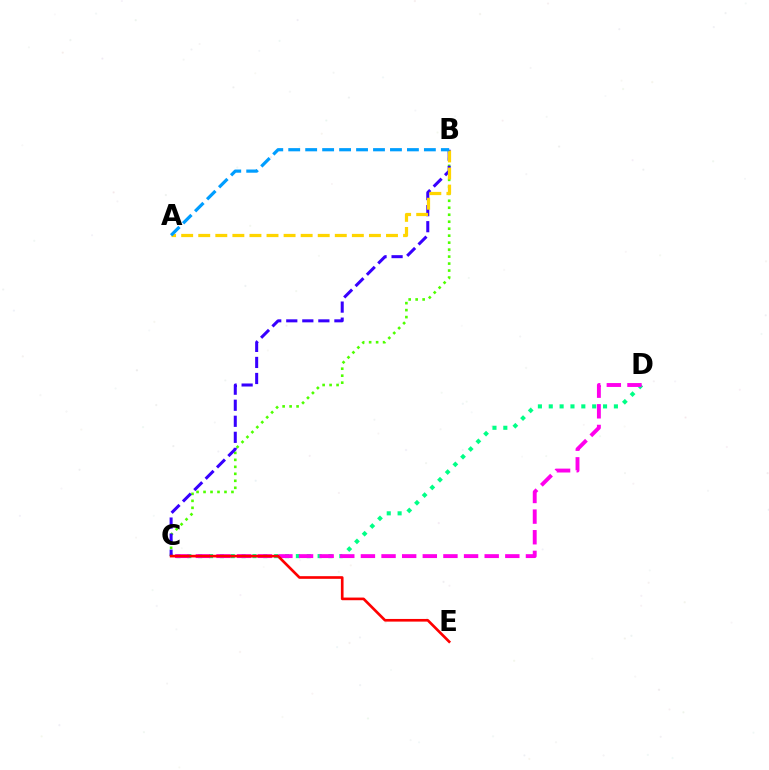{('C', 'D'): [{'color': '#00ff86', 'line_style': 'dotted', 'thickness': 2.95}, {'color': '#ff00ed', 'line_style': 'dashed', 'thickness': 2.8}], ('B', 'C'): [{'color': '#4fff00', 'line_style': 'dotted', 'thickness': 1.9}, {'color': '#3700ff', 'line_style': 'dashed', 'thickness': 2.18}], ('A', 'B'): [{'color': '#ffd500', 'line_style': 'dashed', 'thickness': 2.32}, {'color': '#009eff', 'line_style': 'dashed', 'thickness': 2.3}], ('C', 'E'): [{'color': '#ff0000', 'line_style': 'solid', 'thickness': 1.91}]}